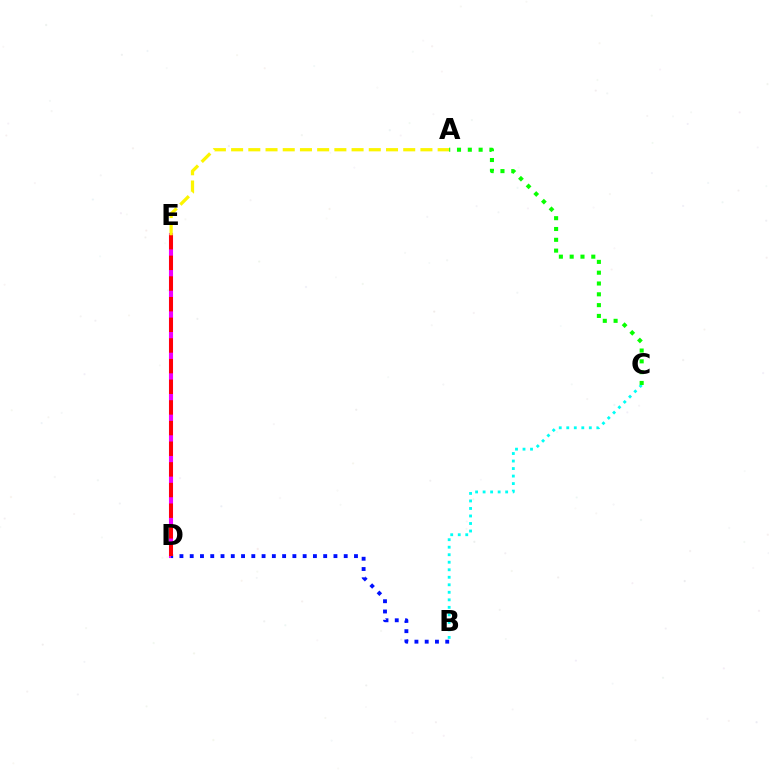{('D', 'E'): [{'color': '#ee00ff', 'line_style': 'solid', 'thickness': 2.94}, {'color': '#ff0000', 'line_style': 'dashed', 'thickness': 2.81}], ('B', 'D'): [{'color': '#0010ff', 'line_style': 'dotted', 'thickness': 2.79}], ('B', 'C'): [{'color': '#00fff6', 'line_style': 'dotted', 'thickness': 2.04}], ('A', 'E'): [{'color': '#fcf500', 'line_style': 'dashed', 'thickness': 2.34}], ('A', 'C'): [{'color': '#08ff00', 'line_style': 'dotted', 'thickness': 2.94}]}